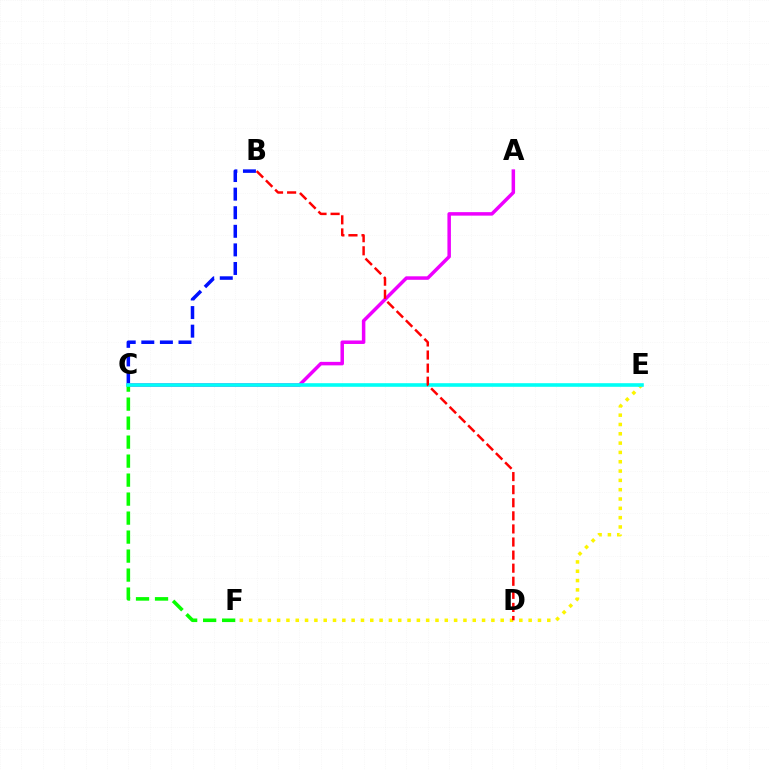{('B', 'C'): [{'color': '#0010ff', 'line_style': 'dashed', 'thickness': 2.53}], ('E', 'F'): [{'color': '#fcf500', 'line_style': 'dotted', 'thickness': 2.53}], ('A', 'C'): [{'color': '#ee00ff', 'line_style': 'solid', 'thickness': 2.52}], ('C', 'F'): [{'color': '#08ff00', 'line_style': 'dashed', 'thickness': 2.58}], ('C', 'E'): [{'color': '#00fff6', 'line_style': 'solid', 'thickness': 2.6}], ('B', 'D'): [{'color': '#ff0000', 'line_style': 'dashed', 'thickness': 1.78}]}